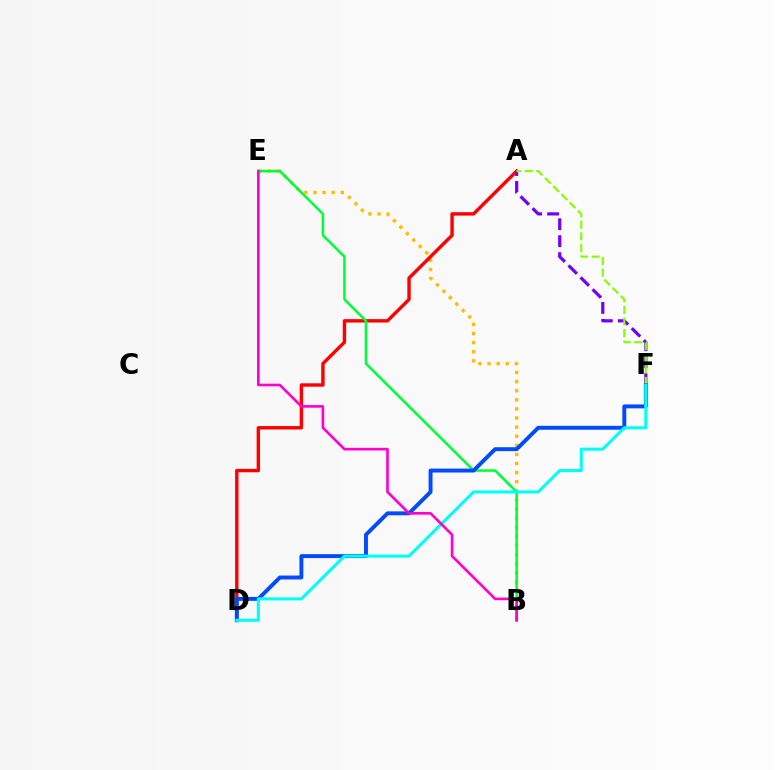{('B', 'E'): [{'color': '#ffbd00', 'line_style': 'dotted', 'thickness': 2.47}, {'color': '#00ff39', 'line_style': 'solid', 'thickness': 1.83}, {'color': '#ff00cf', 'line_style': 'solid', 'thickness': 1.9}], ('A', 'D'): [{'color': '#ff0000', 'line_style': 'solid', 'thickness': 2.45}], ('A', 'F'): [{'color': '#7200ff', 'line_style': 'dashed', 'thickness': 2.3}, {'color': '#84ff00', 'line_style': 'dashed', 'thickness': 1.57}], ('D', 'F'): [{'color': '#004bff', 'line_style': 'solid', 'thickness': 2.82}, {'color': '#00fff6', 'line_style': 'solid', 'thickness': 2.21}]}